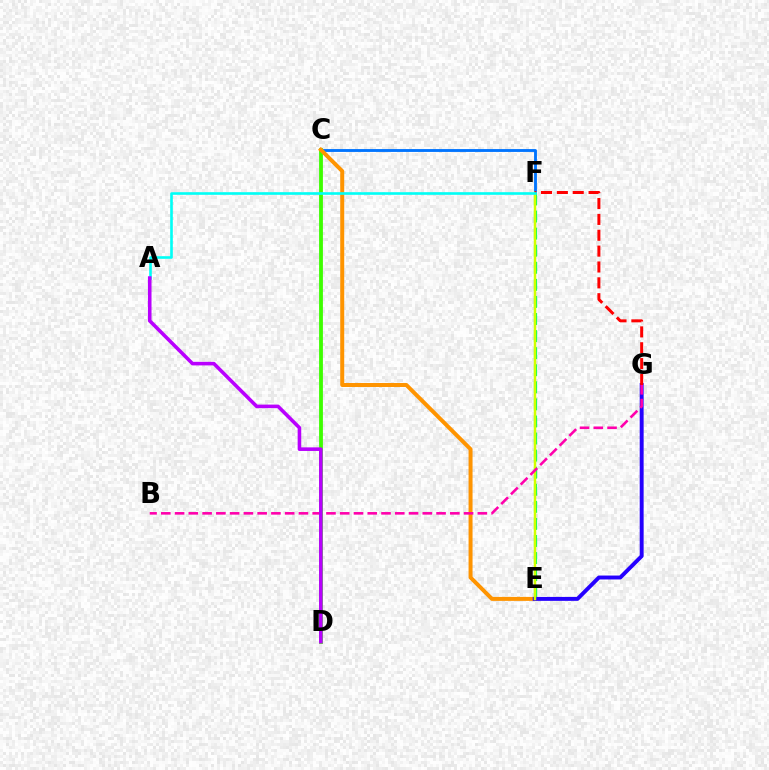{('C', 'F'): [{'color': '#0074ff', 'line_style': 'solid', 'thickness': 2.06}], ('C', 'D'): [{'color': '#3dff00', 'line_style': 'solid', 'thickness': 2.74}], ('E', 'F'): [{'color': '#00ff5c', 'line_style': 'dashed', 'thickness': 2.32}, {'color': '#d1ff00', 'line_style': 'solid', 'thickness': 1.76}], ('C', 'E'): [{'color': '#ff9400', 'line_style': 'solid', 'thickness': 2.87}], ('E', 'G'): [{'color': '#2500ff', 'line_style': 'solid', 'thickness': 2.82}], ('F', 'G'): [{'color': '#ff0000', 'line_style': 'dashed', 'thickness': 2.15}], ('B', 'G'): [{'color': '#ff00ac', 'line_style': 'dashed', 'thickness': 1.87}], ('A', 'F'): [{'color': '#00fff6', 'line_style': 'solid', 'thickness': 1.89}], ('A', 'D'): [{'color': '#b900ff', 'line_style': 'solid', 'thickness': 2.58}]}